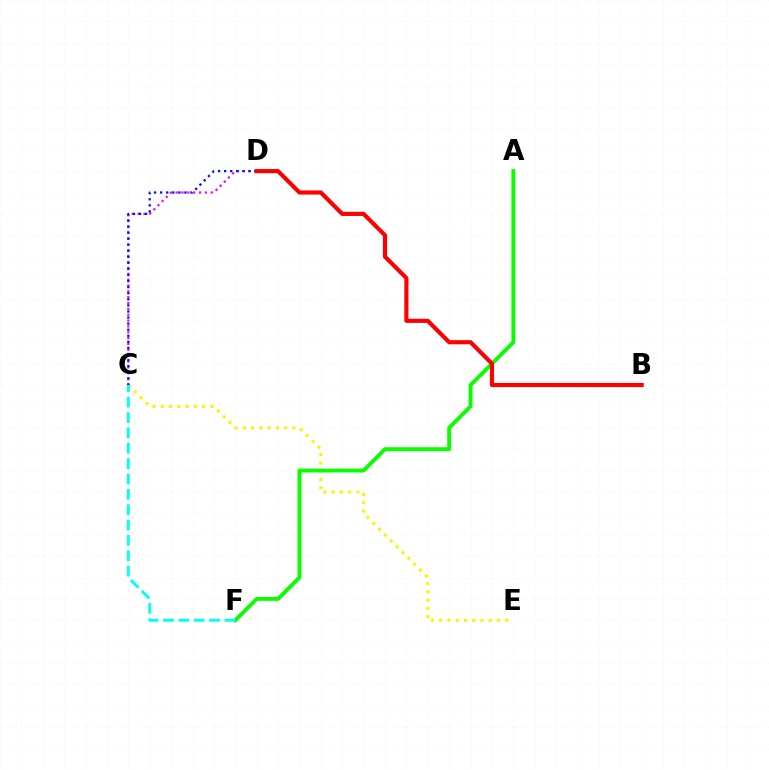{('C', 'E'): [{'color': '#fcf500', 'line_style': 'dotted', 'thickness': 2.24}], ('A', 'F'): [{'color': '#08ff00', 'line_style': 'solid', 'thickness': 2.79}], ('C', 'F'): [{'color': '#00fff6', 'line_style': 'dashed', 'thickness': 2.09}], ('C', 'D'): [{'color': '#ee00ff', 'line_style': 'dotted', 'thickness': 1.59}, {'color': '#0010ff', 'line_style': 'dotted', 'thickness': 1.65}], ('B', 'D'): [{'color': '#ff0000', 'line_style': 'solid', 'thickness': 2.99}]}